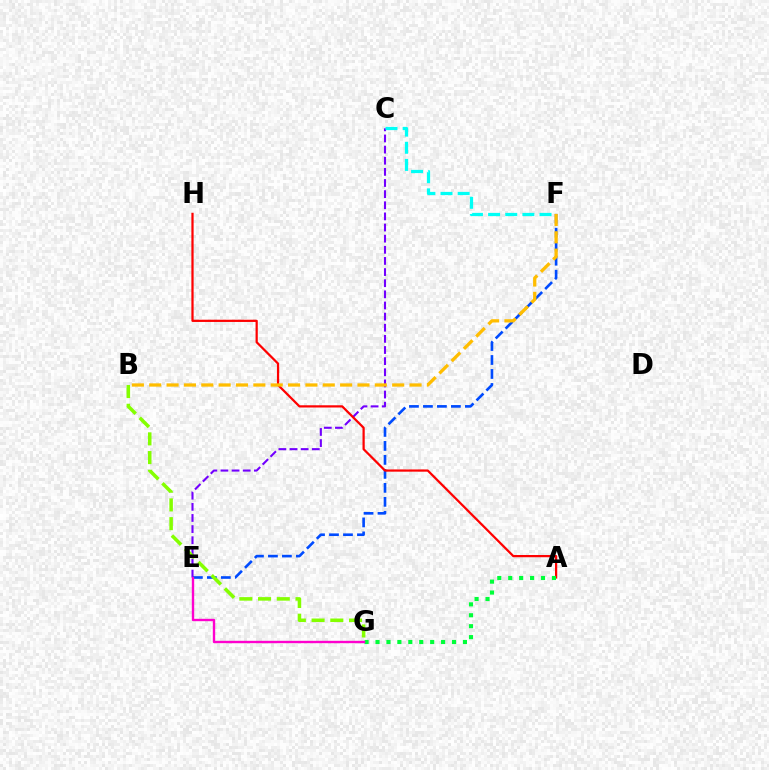{('C', 'E'): [{'color': '#7200ff', 'line_style': 'dashed', 'thickness': 1.51}], ('E', 'F'): [{'color': '#004bff', 'line_style': 'dashed', 'thickness': 1.9}], ('A', 'H'): [{'color': '#ff0000', 'line_style': 'solid', 'thickness': 1.61}], ('B', 'G'): [{'color': '#84ff00', 'line_style': 'dashed', 'thickness': 2.54}], ('A', 'G'): [{'color': '#00ff39', 'line_style': 'dotted', 'thickness': 2.97}], ('C', 'F'): [{'color': '#00fff6', 'line_style': 'dashed', 'thickness': 2.33}], ('E', 'G'): [{'color': '#ff00cf', 'line_style': 'solid', 'thickness': 1.71}], ('B', 'F'): [{'color': '#ffbd00', 'line_style': 'dashed', 'thickness': 2.36}]}